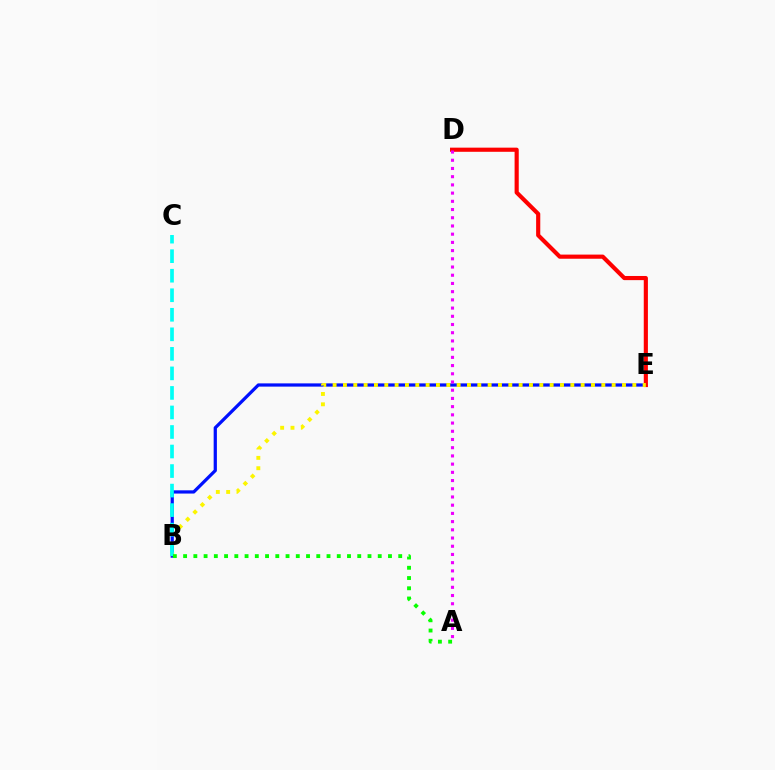{('B', 'E'): [{'color': '#0010ff', 'line_style': 'solid', 'thickness': 2.33}, {'color': '#fcf500', 'line_style': 'dotted', 'thickness': 2.81}], ('D', 'E'): [{'color': '#ff0000', 'line_style': 'solid', 'thickness': 2.99}], ('A', 'D'): [{'color': '#ee00ff', 'line_style': 'dotted', 'thickness': 2.23}], ('B', 'C'): [{'color': '#00fff6', 'line_style': 'dashed', 'thickness': 2.65}], ('A', 'B'): [{'color': '#08ff00', 'line_style': 'dotted', 'thickness': 2.78}]}